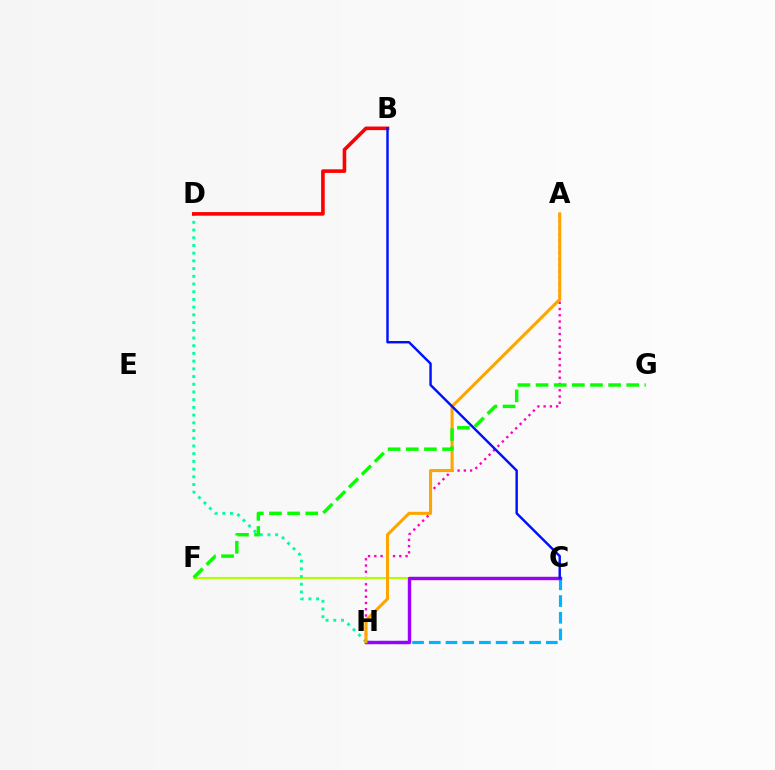{('A', 'H'): [{'color': '#ff00bd', 'line_style': 'dotted', 'thickness': 1.7}, {'color': '#ffa500', 'line_style': 'solid', 'thickness': 2.22}], ('C', 'F'): [{'color': '#b3ff00', 'line_style': 'solid', 'thickness': 1.53}], ('C', 'H'): [{'color': '#00b5ff', 'line_style': 'dashed', 'thickness': 2.27}, {'color': '#9b00ff', 'line_style': 'solid', 'thickness': 2.45}], ('D', 'H'): [{'color': '#00ff9d', 'line_style': 'dotted', 'thickness': 2.1}], ('B', 'D'): [{'color': '#ff0000', 'line_style': 'solid', 'thickness': 2.59}], ('F', 'G'): [{'color': '#08ff00', 'line_style': 'dashed', 'thickness': 2.46}], ('B', 'C'): [{'color': '#0010ff', 'line_style': 'solid', 'thickness': 1.76}]}